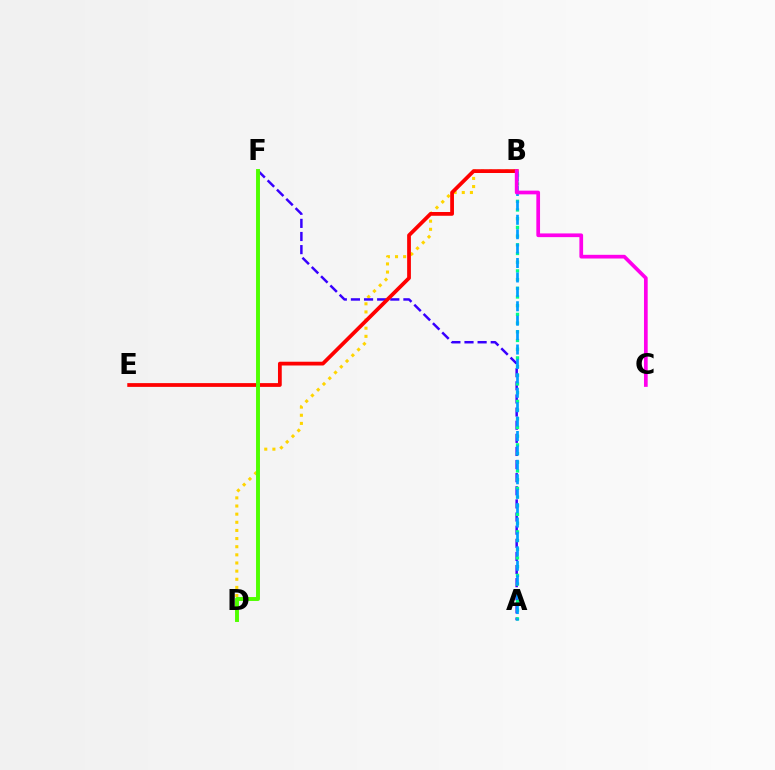{('B', 'D'): [{'color': '#ffd500', 'line_style': 'dotted', 'thickness': 2.21}], ('A', 'F'): [{'color': '#3700ff', 'line_style': 'dashed', 'thickness': 1.78}], ('A', 'B'): [{'color': '#00ff86', 'line_style': 'dotted', 'thickness': 2.36}, {'color': '#009eff', 'line_style': 'dashed', 'thickness': 1.96}], ('B', 'E'): [{'color': '#ff0000', 'line_style': 'solid', 'thickness': 2.71}], ('D', 'F'): [{'color': '#4fff00', 'line_style': 'solid', 'thickness': 2.83}], ('B', 'C'): [{'color': '#ff00ed', 'line_style': 'solid', 'thickness': 2.67}]}